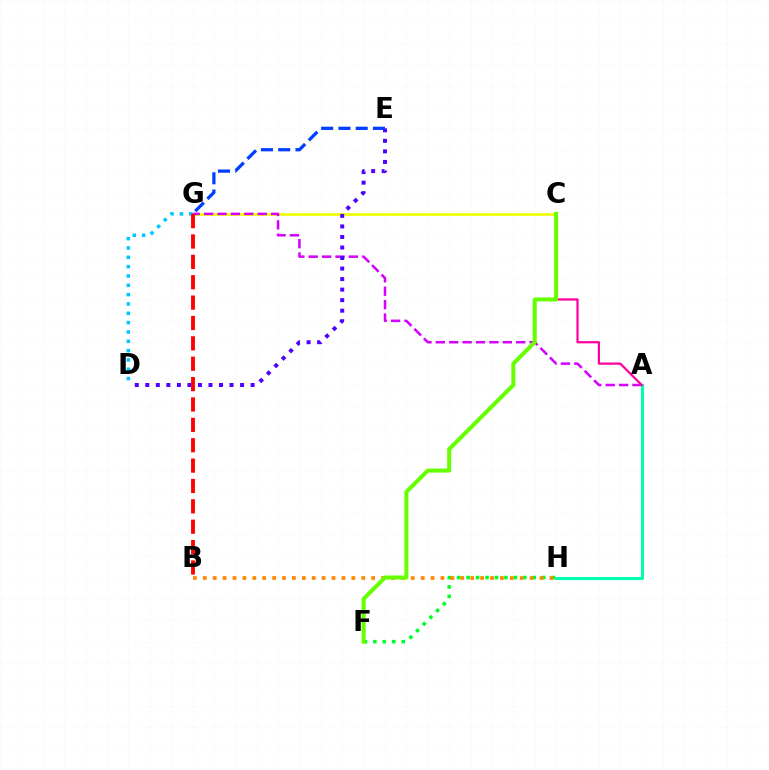{('F', 'H'): [{'color': '#00ff27', 'line_style': 'dotted', 'thickness': 2.57}], ('C', 'G'): [{'color': '#eeff00', 'line_style': 'solid', 'thickness': 1.96}], ('A', 'G'): [{'color': '#d600ff', 'line_style': 'dashed', 'thickness': 1.82}], ('B', 'H'): [{'color': '#ff8800', 'line_style': 'dotted', 'thickness': 2.69}], ('D', 'G'): [{'color': '#00c7ff', 'line_style': 'dotted', 'thickness': 2.53}], ('A', 'H'): [{'color': '#00ffaf', 'line_style': 'solid', 'thickness': 2.19}], ('D', 'E'): [{'color': '#4f00ff', 'line_style': 'dotted', 'thickness': 2.86}], ('B', 'G'): [{'color': '#ff0000', 'line_style': 'dashed', 'thickness': 2.77}], ('A', 'C'): [{'color': '#ff00a0', 'line_style': 'solid', 'thickness': 1.62}], ('E', 'G'): [{'color': '#003fff', 'line_style': 'dashed', 'thickness': 2.35}], ('C', 'F'): [{'color': '#66ff00', 'line_style': 'solid', 'thickness': 2.9}]}